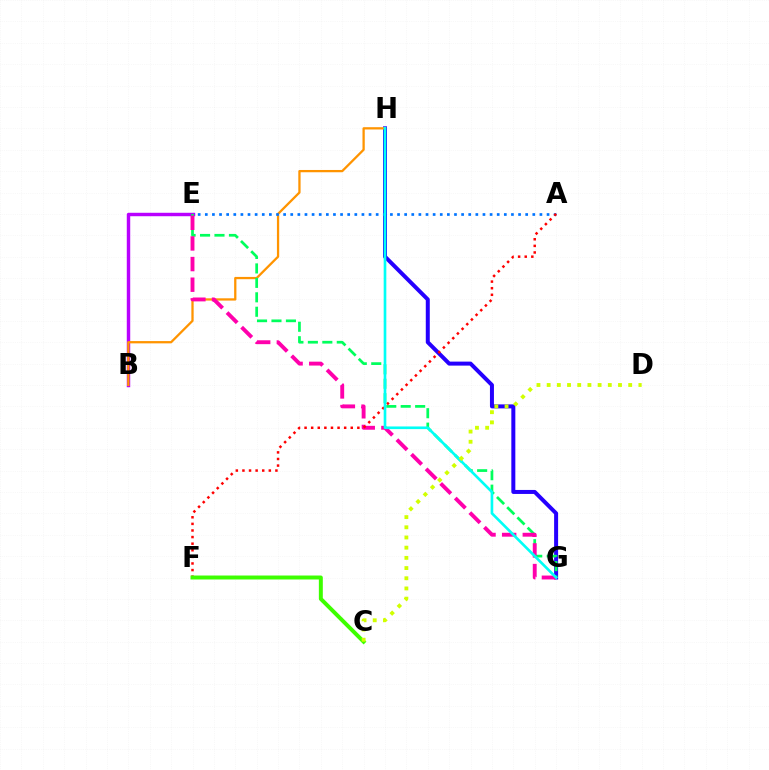{('G', 'H'): [{'color': '#2500ff', 'line_style': 'solid', 'thickness': 2.88}, {'color': '#00fff6', 'line_style': 'solid', 'thickness': 1.91}], ('B', 'E'): [{'color': '#b900ff', 'line_style': 'solid', 'thickness': 2.48}], ('B', 'H'): [{'color': '#ff9400', 'line_style': 'solid', 'thickness': 1.64}], ('E', 'G'): [{'color': '#00ff5c', 'line_style': 'dashed', 'thickness': 1.96}, {'color': '#ff00ac', 'line_style': 'dashed', 'thickness': 2.8}], ('A', 'E'): [{'color': '#0074ff', 'line_style': 'dotted', 'thickness': 1.93}], ('A', 'F'): [{'color': '#ff0000', 'line_style': 'dotted', 'thickness': 1.79}], ('C', 'F'): [{'color': '#3dff00', 'line_style': 'solid', 'thickness': 2.85}], ('C', 'D'): [{'color': '#d1ff00', 'line_style': 'dotted', 'thickness': 2.77}]}